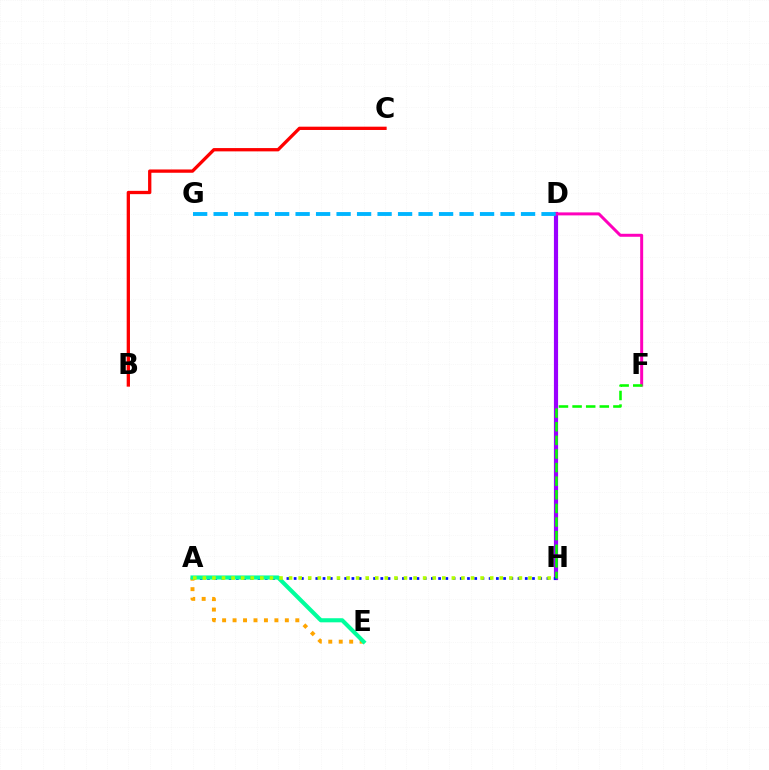{('D', 'H'): [{'color': '#9b00ff', 'line_style': 'solid', 'thickness': 3.0}], ('A', 'E'): [{'color': '#ffa500', 'line_style': 'dotted', 'thickness': 2.84}, {'color': '#00ff9d', 'line_style': 'solid', 'thickness': 2.95}], ('D', 'F'): [{'color': '#ff00bd', 'line_style': 'solid', 'thickness': 2.15}], ('B', 'C'): [{'color': '#ff0000', 'line_style': 'solid', 'thickness': 2.37}], ('A', 'H'): [{'color': '#0010ff', 'line_style': 'dotted', 'thickness': 1.96}, {'color': '#b3ff00', 'line_style': 'dotted', 'thickness': 2.6}], ('D', 'G'): [{'color': '#00b5ff', 'line_style': 'dashed', 'thickness': 2.78}], ('F', 'H'): [{'color': '#08ff00', 'line_style': 'dashed', 'thickness': 1.85}]}